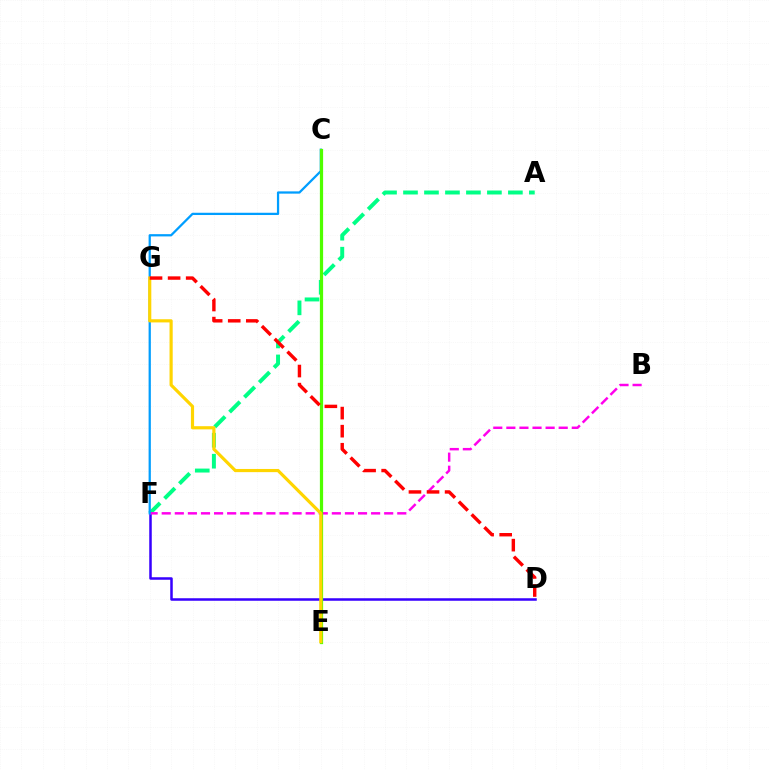{('A', 'F'): [{'color': '#00ff86', 'line_style': 'dashed', 'thickness': 2.85}], ('D', 'F'): [{'color': '#3700ff', 'line_style': 'solid', 'thickness': 1.81}], ('B', 'F'): [{'color': '#ff00ed', 'line_style': 'dashed', 'thickness': 1.78}], ('C', 'F'): [{'color': '#009eff', 'line_style': 'solid', 'thickness': 1.63}], ('C', 'E'): [{'color': '#4fff00', 'line_style': 'solid', 'thickness': 2.33}], ('E', 'G'): [{'color': '#ffd500', 'line_style': 'solid', 'thickness': 2.28}], ('D', 'G'): [{'color': '#ff0000', 'line_style': 'dashed', 'thickness': 2.46}]}